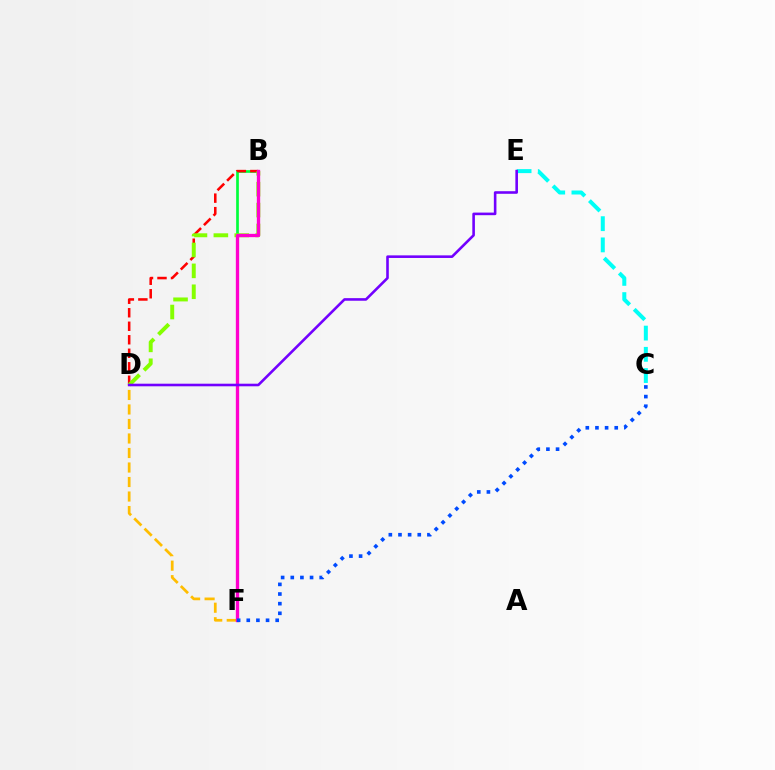{('C', 'E'): [{'color': '#00fff6', 'line_style': 'dashed', 'thickness': 2.88}], ('B', 'F'): [{'color': '#00ff39', 'line_style': 'solid', 'thickness': 1.94}, {'color': '#ff00cf', 'line_style': 'solid', 'thickness': 2.39}], ('D', 'F'): [{'color': '#ffbd00', 'line_style': 'dashed', 'thickness': 1.97}], ('B', 'D'): [{'color': '#ff0000', 'line_style': 'dashed', 'thickness': 1.83}, {'color': '#84ff00', 'line_style': 'dashed', 'thickness': 2.84}], ('D', 'E'): [{'color': '#7200ff', 'line_style': 'solid', 'thickness': 1.87}], ('C', 'F'): [{'color': '#004bff', 'line_style': 'dotted', 'thickness': 2.62}]}